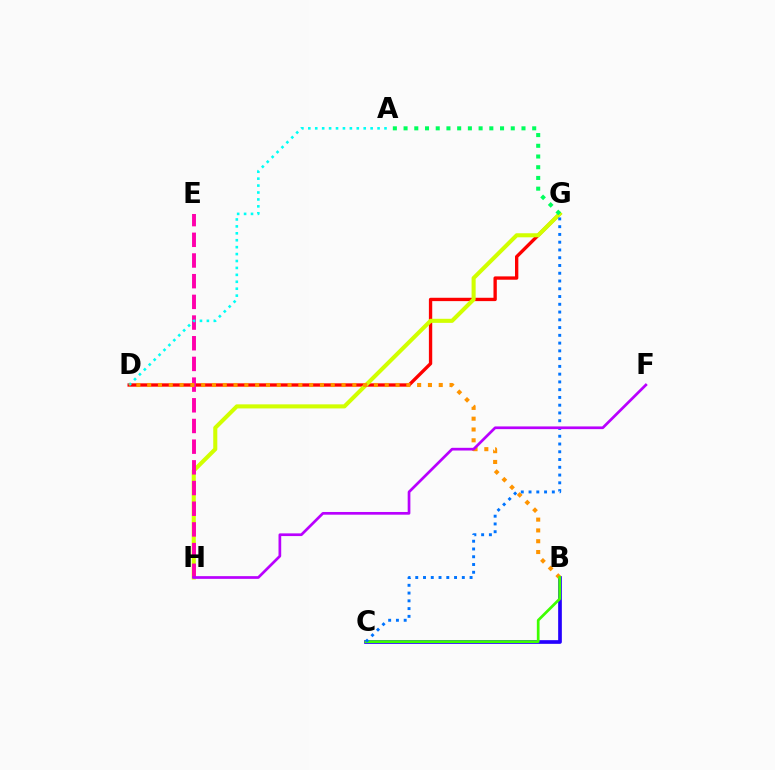{('D', 'G'): [{'color': '#ff0000', 'line_style': 'solid', 'thickness': 2.4}], ('G', 'H'): [{'color': '#d1ff00', 'line_style': 'solid', 'thickness': 2.93}], ('B', 'C'): [{'color': '#2500ff', 'line_style': 'solid', 'thickness': 2.66}, {'color': '#3dff00', 'line_style': 'solid', 'thickness': 1.95}], ('E', 'H'): [{'color': '#ff00ac', 'line_style': 'dashed', 'thickness': 2.81}], ('A', 'D'): [{'color': '#00fff6', 'line_style': 'dotted', 'thickness': 1.88}], ('B', 'D'): [{'color': '#ff9400', 'line_style': 'dotted', 'thickness': 2.93}], ('A', 'G'): [{'color': '#00ff5c', 'line_style': 'dotted', 'thickness': 2.91}], ('C', 'G'): [{'color': '#0074ff', 'line_style': 'dotted', 'thickness': 2.11}], ('F', 'H'): [{'color': '#b900ff', 'line_style': 'solid', 'thickness': 1.95}]}